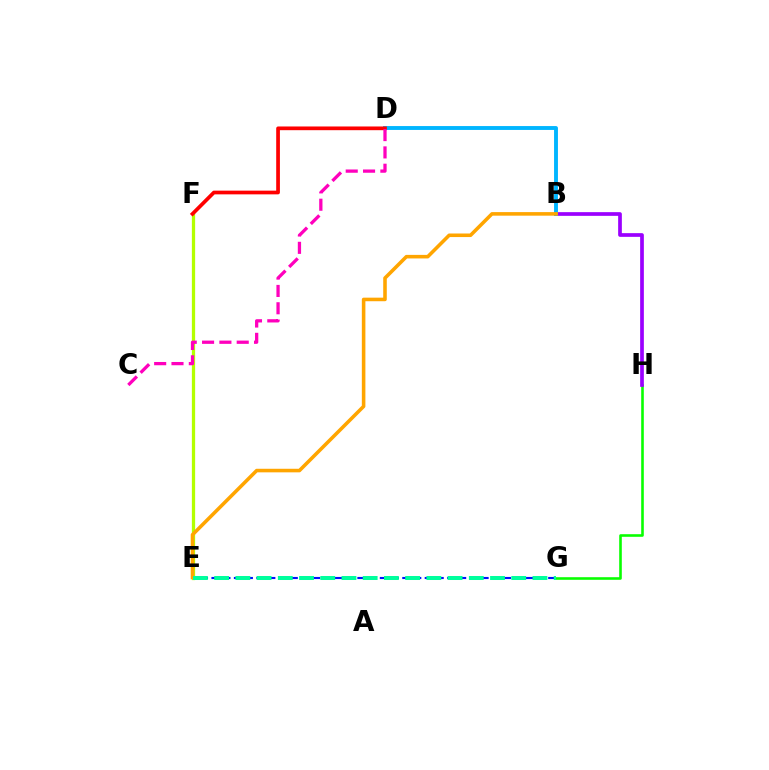{('G', 'H'): [{'color': '#08ff00', 'line_style': 'solid', 'thickness': 1.87}], ('E', 'F'): [{'color': '#b3ff00', 'line_style': 'solid', 'thickness': 2.35}], ('B', 'H'): [{'color': '#9b00ff', 'line_style': 'solid', 'thickness': 2.67}], ('B', 'D'): [{'color': '#00b5ff', 'line_style': 'solid', 'thickness': 2.8}], ('B', 'E'): [{'color': '#ffa500', 'line_style': 'solid', 'thickness': 2.57}], ('D', 'F'): [{'color': '#ff0000', 'line_style': 'solid', 'thickness': 2.67}], ('E', 'G'): [{'color': '#0010ff', 'line_style': 'dashed', 'thickness': 1.52}, {'color': '#00ff9d', 'line_style': 'dashed', 'thickness': 2.88}], ('C', 'D'): [{'color': '#ff00bd', 'line_style': 'dashed', 'thickness': 2.35}]}